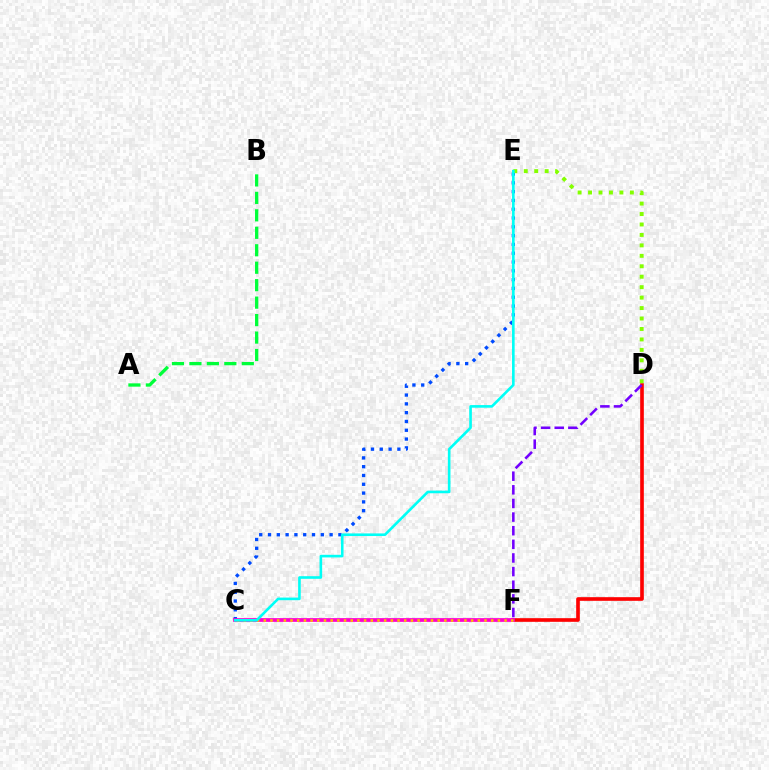{('D', 'F'): [{'color': '#ff0000', 'line_style': 'solid', 'thickness': 2.63}, {'color': '#7200ff', 'line_style': 'dashed', 'thickness': 1.85}], ('C', 'E'): [{'color': '#004bff', 'line_style': 'dotted', 'thickness': 2.39}, {'color': '#00fff6', 'line_style': 'solid', 'thickness': 1.89}], ('D', 'E'): [{'color': '#84ff00', 'line_style': 'dotted', 'thickness': 2.84}], ('A', 'B'): [{'color': '#00ff39', 'line_style': 'dashed', 'thickness': 2.37}], ('C', 'F'): [{'color': '#ff00cf', 'line_style': 'solid', 'thickness': 2.69}, {'color': '#ffbd00', 'line_style': 'dotted', 'thickness': 1.82}]}